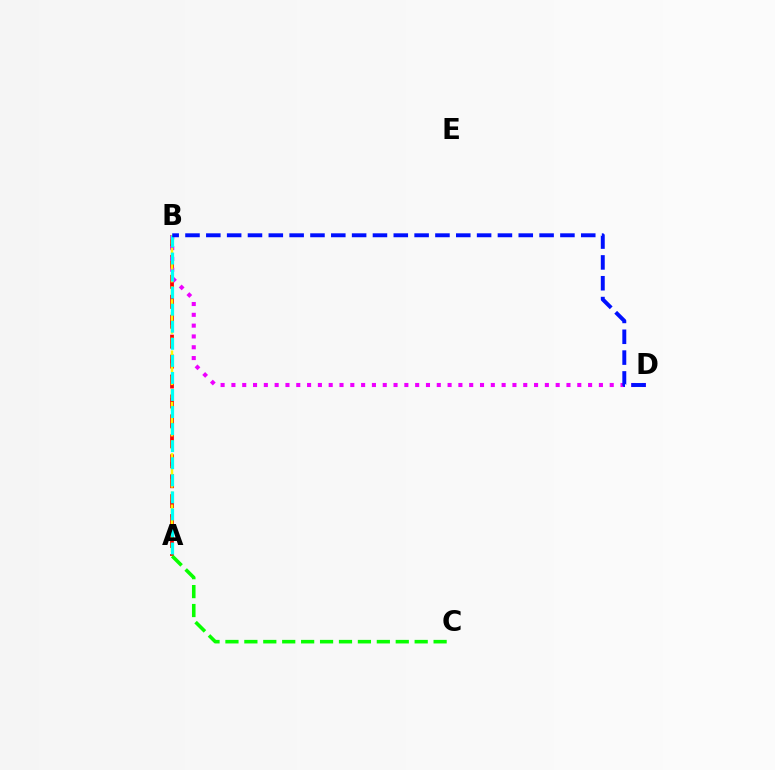{('A', 'B'): [{'color': '#ff0000', 'line_style': 'dashed', 'thickness': 2.71}, {'color': '#fcf500', 'line_style': 'dashed', 'thickness': 1.74}, {'color': '#00fff6', 'line_style': 'dashed', 'thickness': 2.32}], ('B', 'D'): [{'color': '#ee00ff', 'line_style': 'dotted', 'thickness': 2.94}, {'color': '#0010ff', 'line_style': 'dashed', 'thickness': 2.83}], ('A', 'C'): [{'color': '#08ff00', 'line_style': 'dashed', 'thickness': 2.57}]}